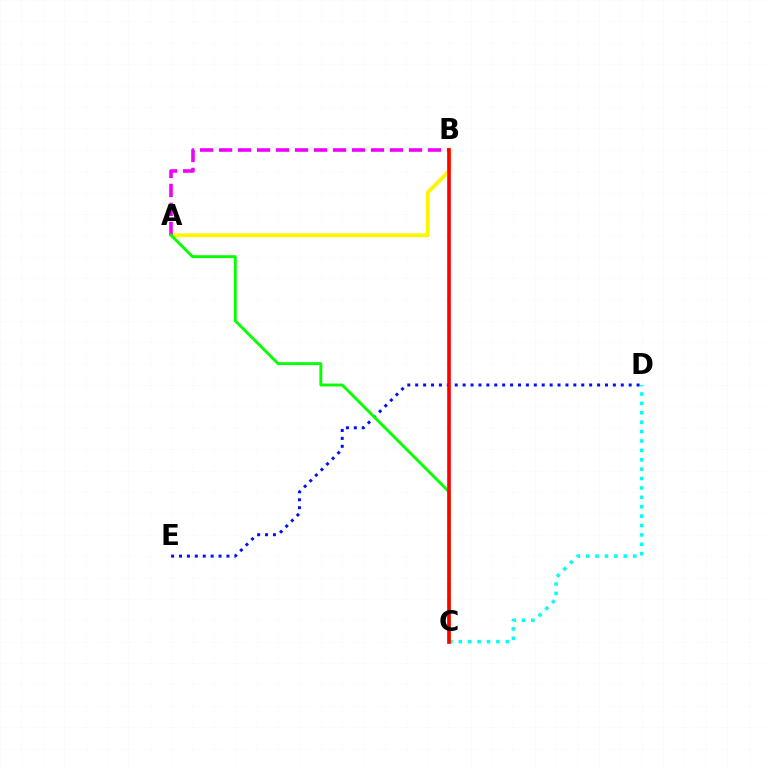{('C', 'D'): [{'color': '#00fff6', 'line_style': 'dotted', 'thickness': 2.55}], ('A', 'B'): [{'color': '#fcf500', 'line_style': 'solid', 'thickness': 2.76}, {'color': '#ee00ff', 'line_style': 'dashed', 'thickness': 2.58}], ('D', 'E'): [{'color': '#0010ff', 'line_style': 'dotted', 'thickness': 2.15}], ('A', 'C'): [{'color': '#08ff00', 'line_style': 'solid', 'thickness': 2.09}], ('B', 'C'): [{'color': '#ff0000', 'line_style': 'solid', 'thickness': 2.61}]}